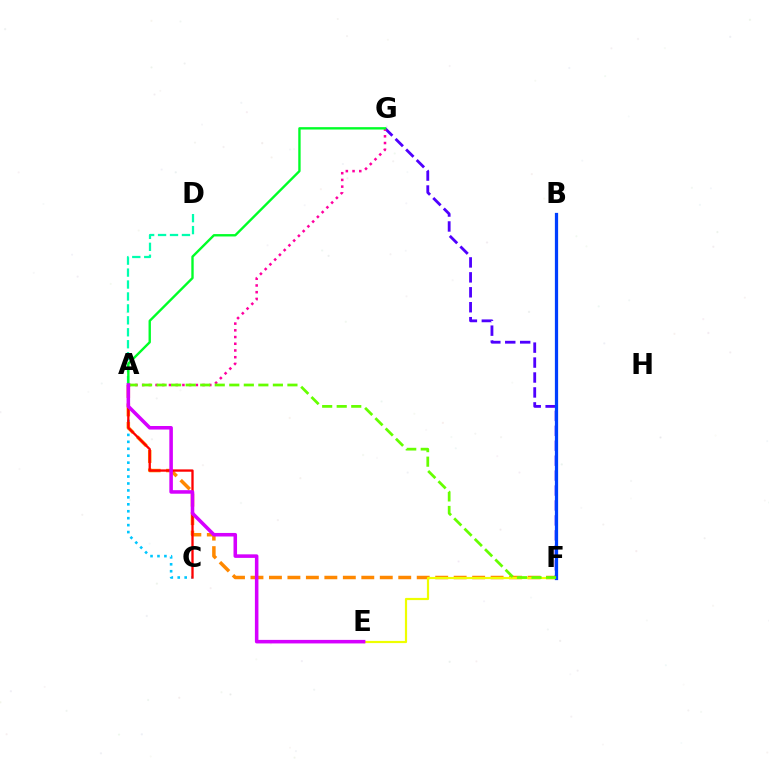{('F', 'G'): [{'color': '#4f00ff', 'line_style': 'dashed', 'thickness': 2.03}], ('A', 'C'): [{'color': '#00c7ff', 'line_style': 'dotted', 'thickness': 1.89}, {'color': '#ff0000', 'line_style': 'solid', 'thickness': 1.67}], ('A', 'F'): [{'color': '#ff8800', 'line_style': 'dashed', 'thickness': 2.51}, {'color': '#66ff00', 'line_style': 'dashed', 'thickness': 1.97}], ('E', 'F'): [{'color': '#eeff00', 'line_style': 'solid', 'thickness': 1.58}], ('A', 'D'): [{'color': '#00ffaf', 'line_style': 'dashed', 'thickness': 1.62}], ('B', 'F'): [{'color': '#003fff', 'line_style': 'solid', 'thickness': 2.34}], ('A', 'G'): [{'color': '#ff00a0', 'line_style': 'dotted', 'thickness': 1.82}, {'color': '#00ff27', 'line_style': 'solid', 'thickness': 1.71}], ('A', 'E'): [{'color': '#d600ff', 'line_style': 'solid', 'thickness': 2.55}]}